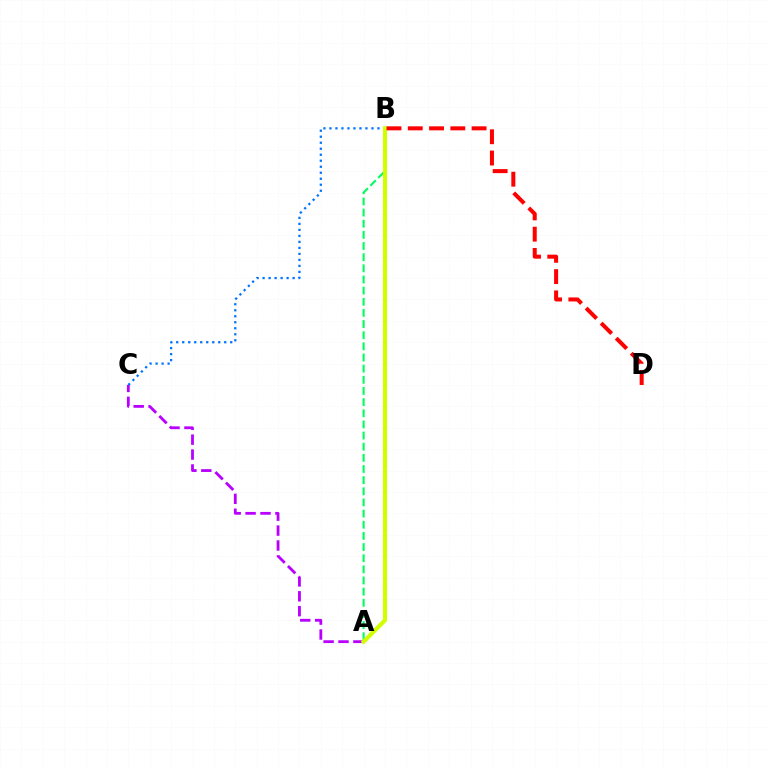{('A', 'B'): [{'color': '#00ff5c', 'line_style': 'dashed', 'thickness': 1.51}, {'color': '#d1ff00', 'line_style': 'solid', 'thickness': 2.96}], ('B', 'C'): [{'color': '#0074ff', 'line_style': 'dotted', 'thickness': 1.63}], ('A', 'C'): [{'color': '#b900ff', 'line_style': 'dashed', 'thickness': 2.03}], ('B', 'D'): [{'color': '#ff0000', 'line_style': 'dashed', 'thickness': 2.89}]}